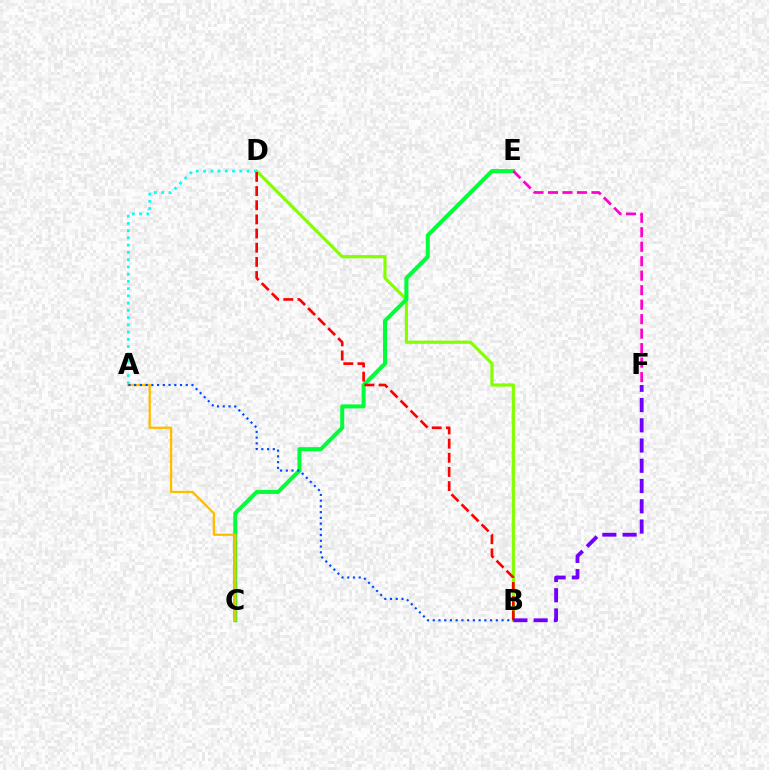{('B', 'D'): [{'color': '#84ff00', 'line_style': 'solid', 'thickness': 2.29}, {'color': '#ff0000', 'line_style': 'dashed', 'thickness': 1.92}], ('A', 'D'): [{'color': '#00fff6', 'line_style': 'dotted', 'thickness': 1.97}], ('C', 'E'): [{'color': '#00ff39', 'line_style': 'solid', 'thickness': 2.89}], ('E', 'F'): [{'color': '#ff00cf', 'line_style': 'dashed', 'thickness': 1.97}], ('B', 'F'): [{'color': '#7200ff', 'line_style': 'dashed', 'thickness': 2.75}], ('A', 'C'): [{'color': '#ffbd00', 'line_style': 'solid', 'thickness': 1.66}], ('A', 'B'): [{'color': '#004bff', 'line_style': 'dotted', 'thickness': 1.56}]}